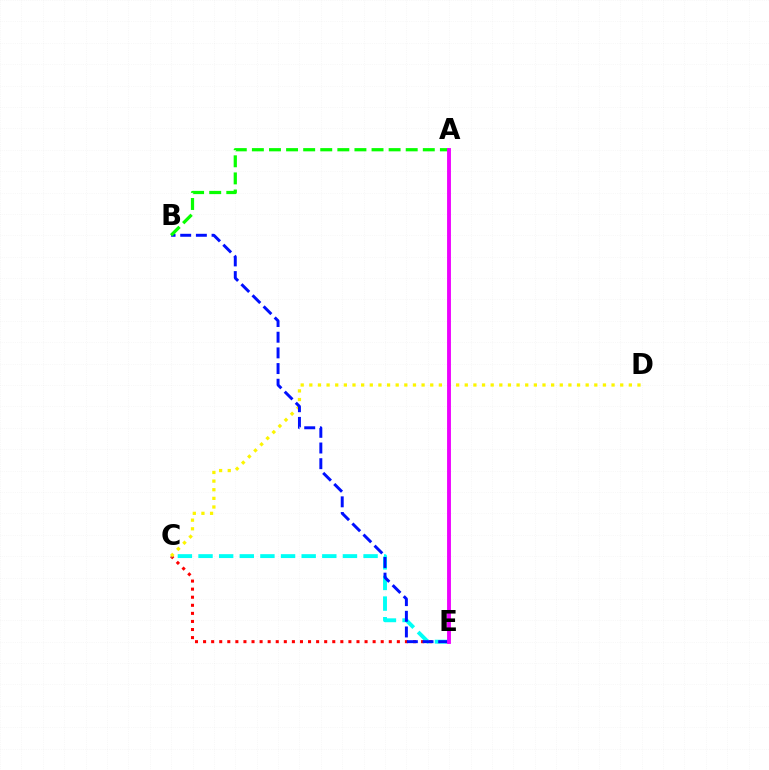{('C', 'E'): [{'color': '#ff0000', 'line_style': 'dotted', 'thickness': 2.19}, {'color': '#00fff6', 'line_style': 'dashed', 'thickness': 2.8}], ('C', 'D'): [{'color': '#fcf500', 'line_style': 'dotted', 'thickness': 2.35}], ('B', 'E'): [{'color': '#0010ff', 'line_style': 'dashed', 'thickness': 2.13}], ('A', 'B'): [{'color': '#08ff00', 'line_style': 'dashed', 'thickness': 2.32}], ('A', 'E'): [{'color': '#ee00ff', 'line_style': 'solid', 'thickness': 2.78}]}